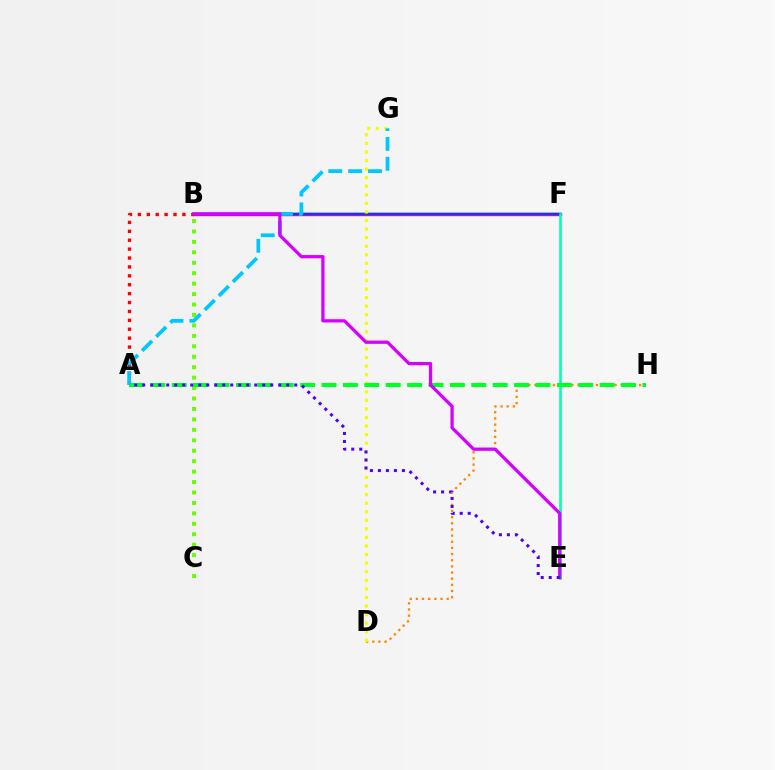{('D', 'H'): [{'color': '#ff8800', 'line_style': 'dotted', 'thickness': 1.67}], ('B', 'F'): [{'color': '#ff00a0', 'line_style': 'solid', 'thickness': 2.45}, {'color': '#003fff', 'line_style': 'solid', 'thickness': 1.77}], ('E', 'F'): [{'color': '#00ffaf', 'line_style': 'solid', 'thickness': 1.87}], ('A', 'B'): [{'color': '#ff0000', 'line_style': 'dotted', 'thickness': 2.42}], ('D', 'G'): [{'color': '#eeff00', 'line_style': 'dotted', 'thickness': 2.33}], ('B', 'C'): [{'color': '#66ff00', 'line_style': 'dotted', 'thickness': 2.84}], ('A', 'H'): [{'color': '#00ff27', 'line_style': 'dashed', 'thickness': 2.91}], ('A', 'G'): [{'color': '#00c7ff', 'line_style': 'dashed', 'thickness': 2.7}], ('B', 'E'): [{'color': '#d600ff', 'line_style': 'solid', 'thickness': 2.34}], ('A', 'E'): [{'color': '#4f00ff', 'line_style': 'dotted', 'thickness': 2.17}]}